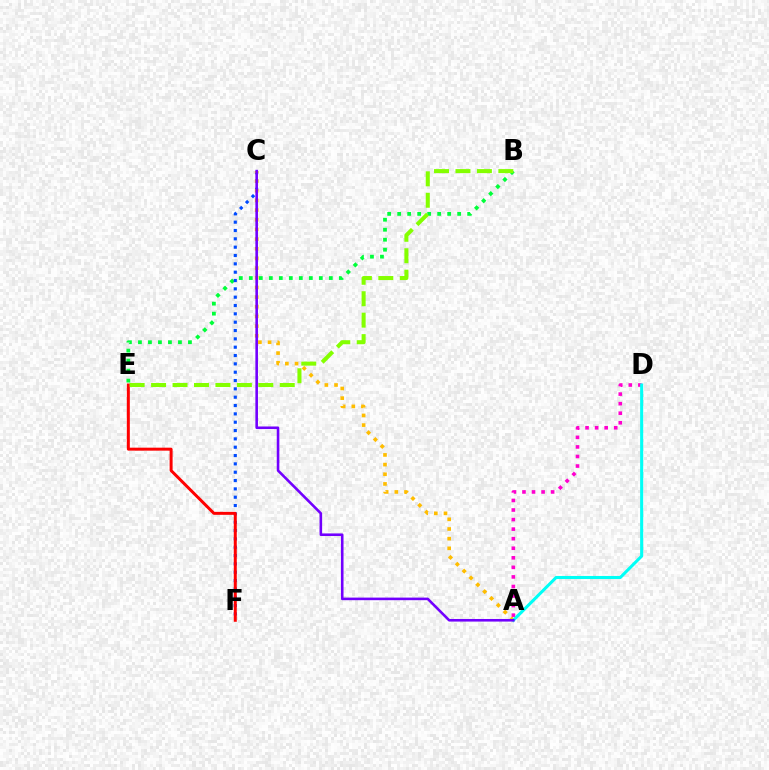{('B', 'E'): [{'color': '#00ff39', 'line_style': 'dotted', 'thickness': 2.72}, {'color': '#84ff00', 'line_style': 'dashed', 'thickness': 2.91}], ('A', 'D'): [{'color': '#ff00cf', 'line_style': 'dotted', 'thickness': 2.6}, {'color': '#00fff6', 'line_style': 'solid', 'thickness': 2.21}], ('C', 'F'): [{'color': '#004bff', 'line_style': 'dotted', 'thickness': 2.26}], ('E', 'F'): [{'color': '#ff0000', 'line_style': 'solid', 'thickness': 2.15}], ('A', 'C'): [{'color': '#ffbd00', 'line_style': 'dotted', 'thickness': 2.63}, {'color': '#7200ff', 'line_style': 'solid', 'thickness': 1.87}]}